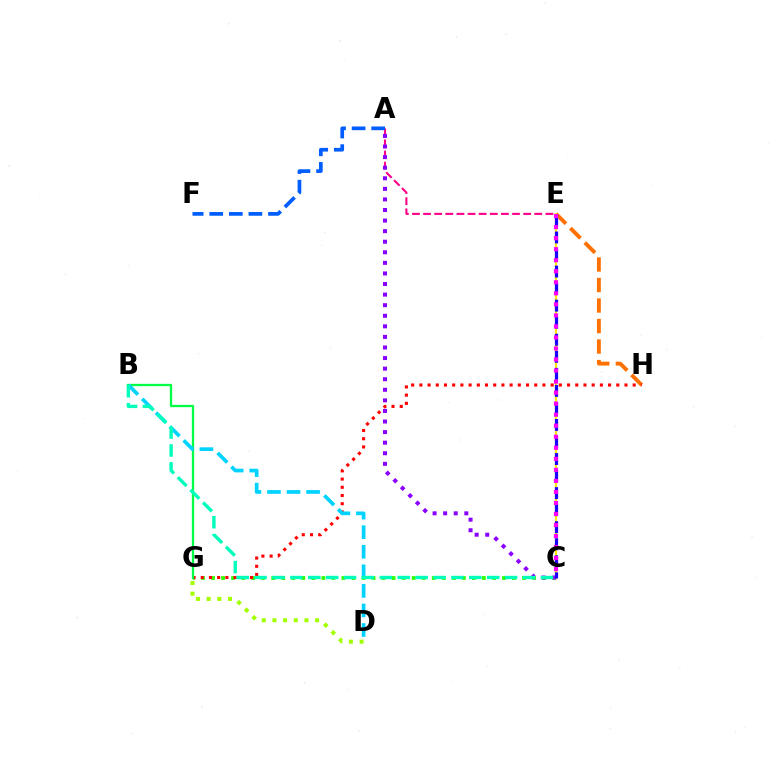{('E', 'H'): [{'color': '#ff7000', 'line_style': 'dashed', 'thickness': 2.79}], ('A', 'E'): [{'color': '#ff0088', 'line_style': 'dashed', 'thickness': 1.51}], ('D', 'G'): [{'color': '#a2ff00', 'line_style': 'dotted', 'thickness': 2.9}], ('C', 'G'): [{'color': '#31ff00', 'line_style': 'dotted', 'thickness': 2.73}], ('G', 'H'): [{'color': '#ff0000', 'line_style': 'dotted', 'thickness': 2.23}], ('C', 'E'): [{'color': '#ffe600', 'line_style': 'solid', 'thickness': 1.53}, {'color': '#1900ff', 'line_style': 'dashed', 'thickness': 2.32}, {'color': '#fa00f9', 'line_style': 'dotted', 'thickness': 3.0}], ('A', 'F'): [{'color': '#005dff', 'line_style': 'dashed', 'thickness': 2.66}], ('A', 'C'): [{'color': '#8a00ff', 'line_style': 'dotted', 'thickness': 2.87}], ('B', 'G'): [{'color': '#00ff45', 'line_style': 'solid', 'thickness': 1.65}], ('B', 'D'): [{'color': '#00d3ff', 'line_style': 'dashed', 'thickness': 2.66}], ('B', 'C'): [{'color': '#00ffbb', 'line_style': 'dashed', 'thickness': 2.43}]}